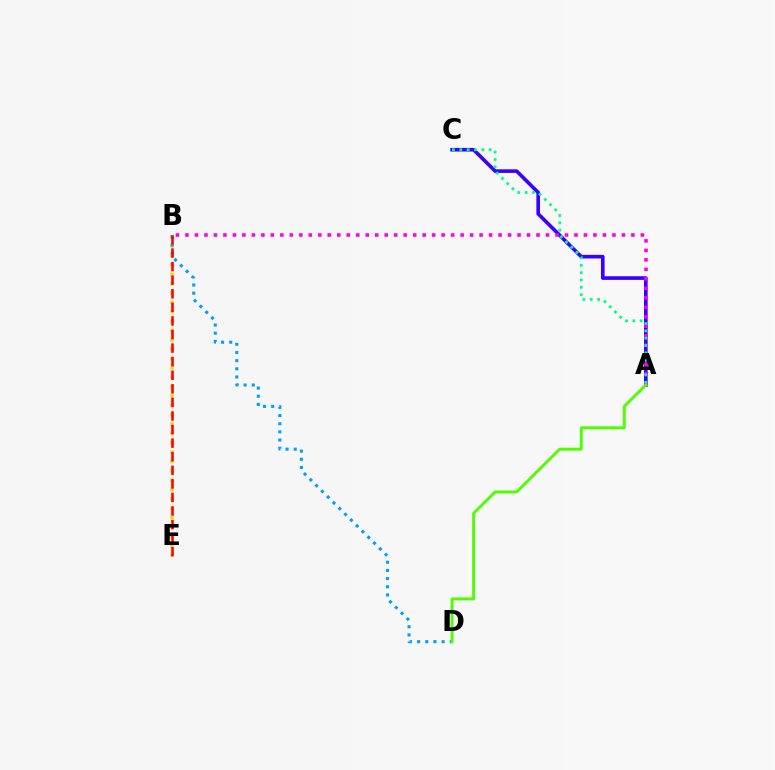{('B', 'E'): [{'color': '#ffd500', 'line_style': 'dotted', 'thickness': 2.54}, {'color': '#ff0000', 'line_style': 'dashed', 'thickness': 1.84}], ('B', 'D'): [{'color': '#009eff', 'line_style': 'dotted', 'thickness': 2.22}], ('A', 'C'): [{'color': '#3700ff', 'line_style': 'solid', 'thickness': 2.61}, {'color': '#00ff86', 'line_style': 'dotted', 'thickness': 2.0}], ('A', 'B'): [{'color': '#ff00ed', 'line_style': 'dotted', 'thickness': 2.58}], ('A', 'D'): [{'color': '#4fff00', 'line_style': 'solid', 'thickness': 2.1}]}